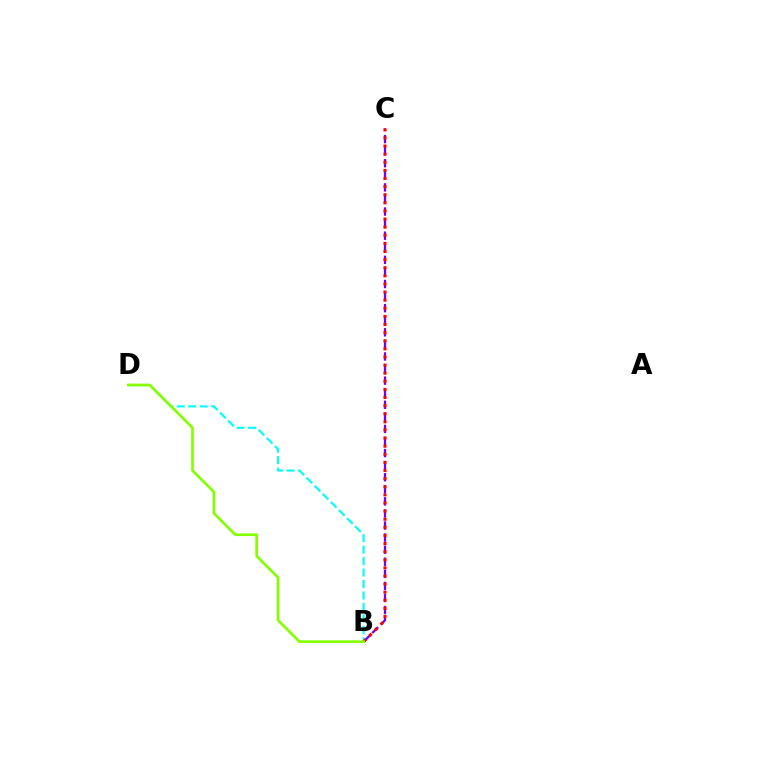{('B', 'C'): [{'color': '#7200ff', 'line_style': 'dashed', 'thickness': 1.64}, {'color': '#ff0000', 'line_style': 'dotted', 'thickness': 2.2}], ('B', 'D'): [{'color': '#00fff6', 'line_style': 'dashed', 'thickness': 1.56}, {'color': '#84ff00', 'line_style': 'solid', 'thickness': 1.93}]}